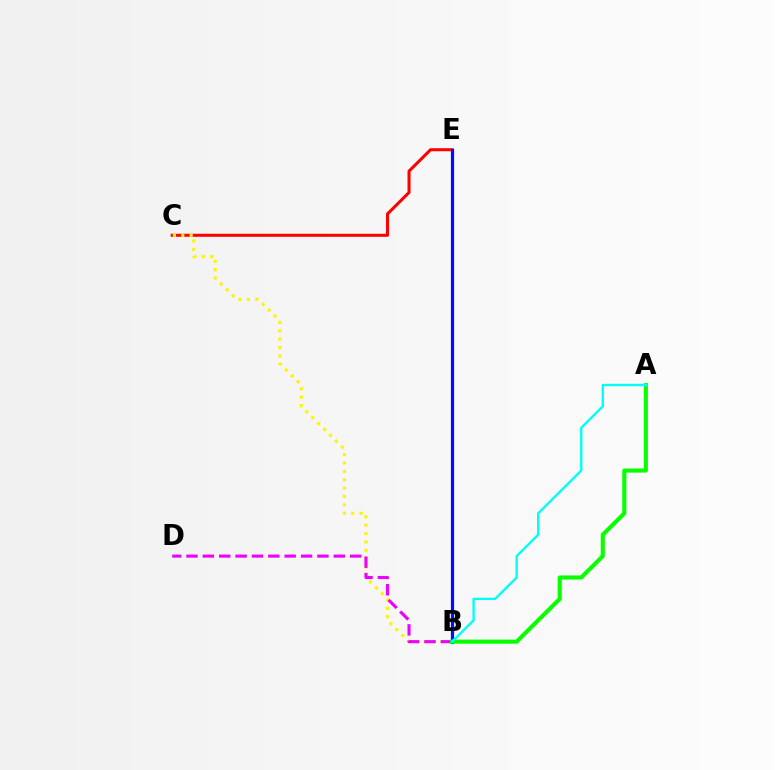{('C', 'E'): [{'color': '#ff0000', 'line_style': 'solid', 'thickness': 2.19}], ('B', 'C'): [{'color': '#fcf500', 'line_style': 'dotted', 'thickness': 2.28}], ('B', 'D'): [{'color': '#ee00ff', 'line_style': 'dashed', 'thickness': 2.22}], ('B', 'E'): [{'color': '#0010ff', 'line_style': 'solid', 'thickness': 2.3}], ('A', 'B'): [{'color': '#08ff00', 'line_style': 'solid', 'thickness': 2.96}, {'color': '#00fff6', 'line_style': 'solid', 'thickness': 1.7}]}